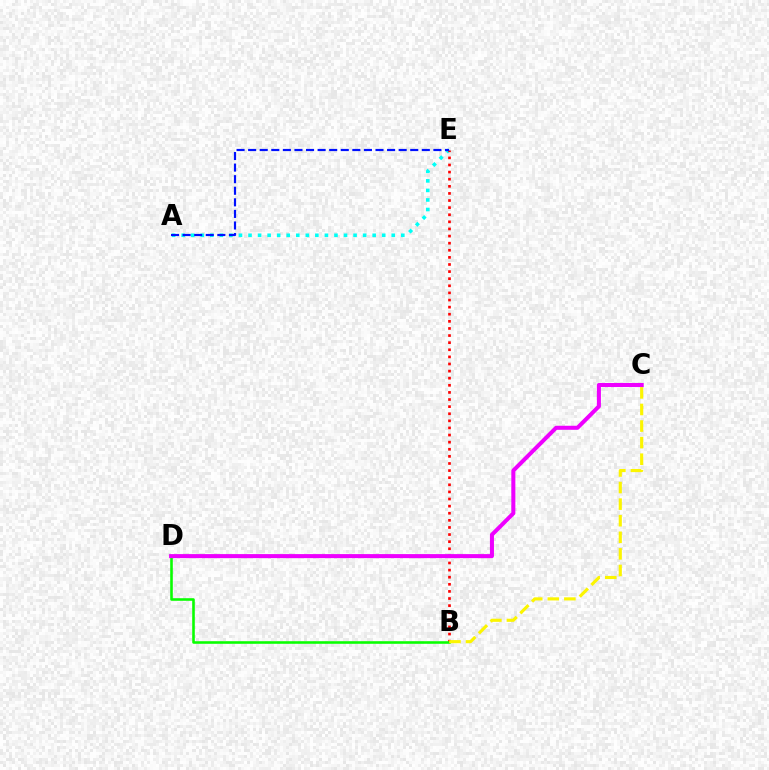{('A', 'E'): [{'color': '#00fff6', 'line_style': 'dotted', 'thickness': 2.59}, {'color': '#0010ff', 'line_style': 'dashed', 'thickness': 1.57}], ('B', 'E'): [{'color': '#ff0000', 'line_style': 'dotted', 'thickness': 1.93}], ('B', 'D'): [{'color': '#08ff00', 'line_style': 'solid', 'thickness': 1.86}], ('B', 'C'): [{'color': '#fcf500', 'line_style': 'dashed', 'thickness': 2.25}], ('C', 'D'): [{'color': '#ee00ff', 'line_style': 'solid', 'thickness': 2.91}]}